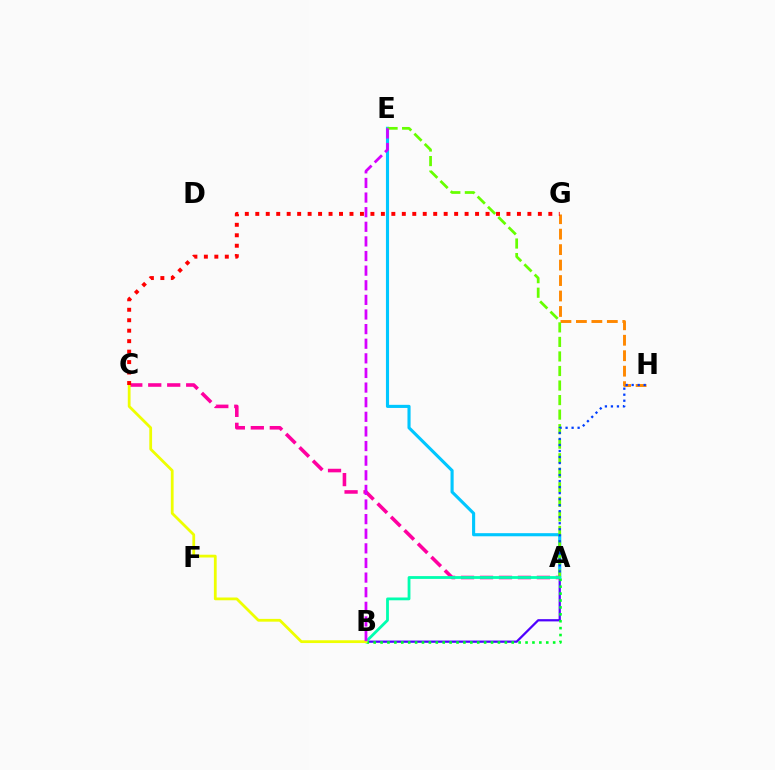{('A', 'E'): [{'color': '#00c7ff', 'line_style': 'solid', 'thickness': 2.24}, {'color': '#66ff00', 'line_style': 'dashed', 'thickness': 1.98}], ('G', 'H'): [{'color': '#ff8800', 'line_style': 'dashed', 'thickness': 2.1}], ('A', 'B'): [{'color': '#4f00ff', 'line_style': 'solid', 'thickness': 1.61}, {'color': '#00ff27', 'line_style': 'dotted', 'thickness': 1.88}, {'color': '#00ffaf', 'line_style': 'solid', 'thickness': 2.02}], ('A', 'H'): [{'color': '#003fff', 'line_style': 'dotted', 'thickness': 1.64}], ('A', 'C'): [{'color': '#ff00a0', 'line_style': 'dashed', 'thickness': 2.58}], ('B', 'C'): [{'color': '#eeff00', 'line_style': 'solid', 'thickness': 2.0}], ('B', 'E'): [{'color': '#d600ff', 'line_style': 'dashed', 'thickness': 1.99}], ('C', 'G'): [{'color': '#ff0000', 'line_style': 'dotted', 'thickness': 2.84}]}